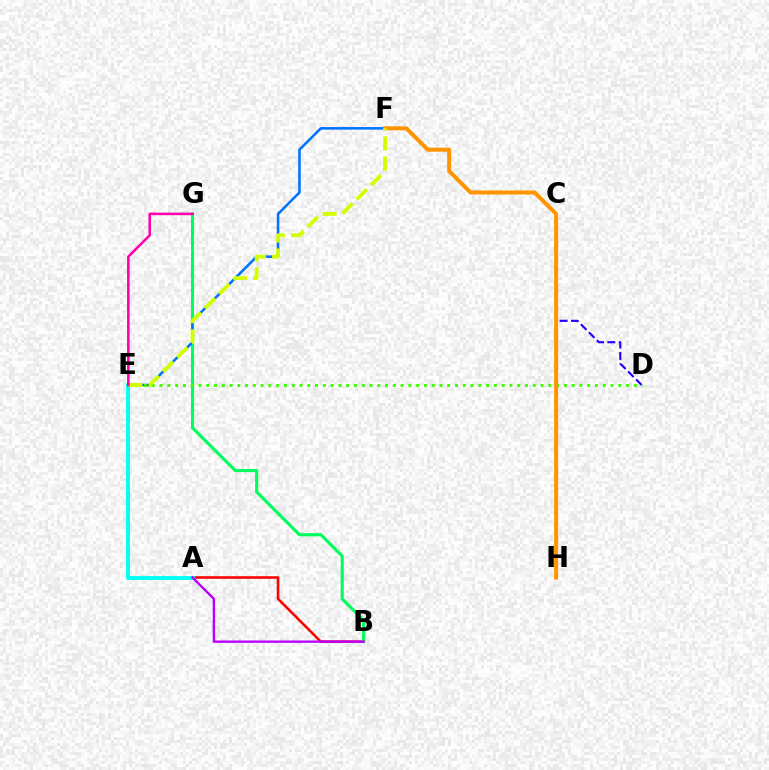{('A', 'B'): [{'color': '#ff0000', 'line_style': 'solid', 'thickness': 1.86}, {'color': '#b900ff', 'line_style': 'solid', 'thickness': 1.7}], ('B', 'G'): [{'color': '#00ff5c', 'line_style': 'solid', 'thickness': 2.23}], ('A', 'E'): [{'color': '#00fff6', 'line_style': 'solid', 'thickness': 2.77}], ('C', 'D'): [{'color': '#2500ff', 'line_style': 'dashed', 'thickness': 1.54}], ('E', 'F'): [{'color': '#0074ff', 'line_style': 'solid', 'thickness': 1.84}, {'color': '#d1ff00', 'line_style': 'dashed', 'thickness': 2.74}], ('D', 'E'): [{'color': '#3dff00', 'line_style': 'dotted', 'thickness': 2.11}], ('F', 'H'): [{'color': '#ff9400', 'line_style': 'solid', 'thickness': 2.88}], ('E', 'G'): [{'color': '#ff00ac', 'line_style': 'solid', 'thickness': 1.85}]}